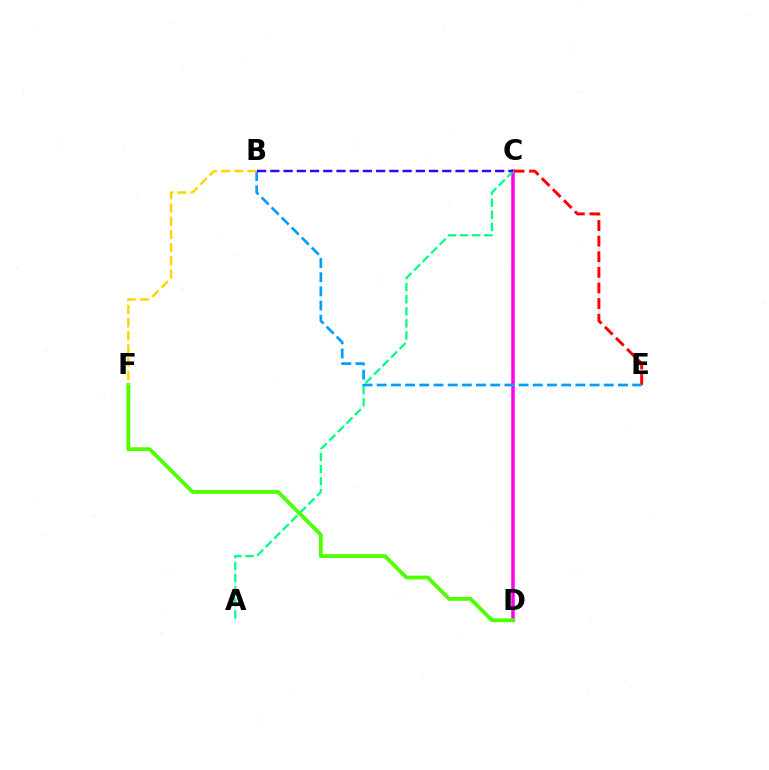{('C', 'E'): [{'color': '#ff0000', 'line_style': 'dashed', 'thickness': 2.12}], ('C', 'D'): [{'color': '#ff00ed', 'line_style': 'solid', 'thickness': 2.52}], ('A', 'C'): [{'color': '#00ff86', 'line_style': 'dashed', 'thickness': 1.64}], ('D', 'F'): [{'color': '#4fff00', 'line_style': 'solid', 'thickness': 2.75}], ('B', 'E'): [{'color': '#009eff', 'line_style': 'dashed', 'thickness': 1.93}], ('B', 'C'): [{'color': '#3700ff', 'line_style': 'dashed', 'thickness': 1.8}], ('B', 'F'): [{'color': '#ffd500', 'line_style': 'dashed', 'thickness': 1.79}]}